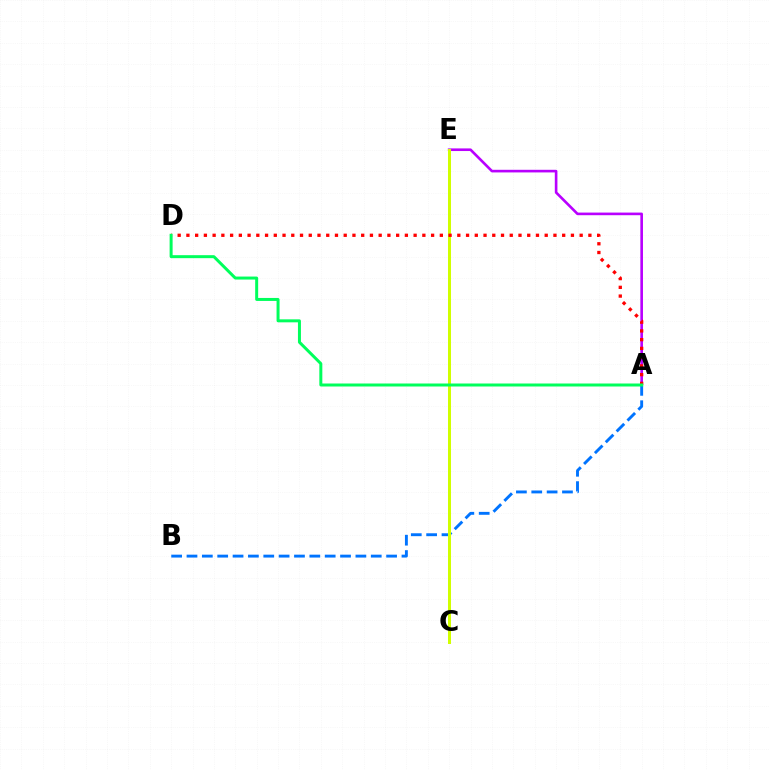{('A', 'E'): [{'color': '#b900ff', 'line_style': 'solid', 'thickness': 1.89}], ('A', 'B'): [{'color': '#0074ff', 'line_style': 'dashed', 'thickness': 2.09}], ('C', 'E'): [{'color': '#d1ff00', 'line_style': 'solid', 'thickness': 2.16}], ('A', 'D'): [{'color': '#ff0000', 'line_style': 'dotted', 'thickness': 2.37}, {'color': '#00ff5c', 'line_style': 'solid', 'thickness': 2.15}]}